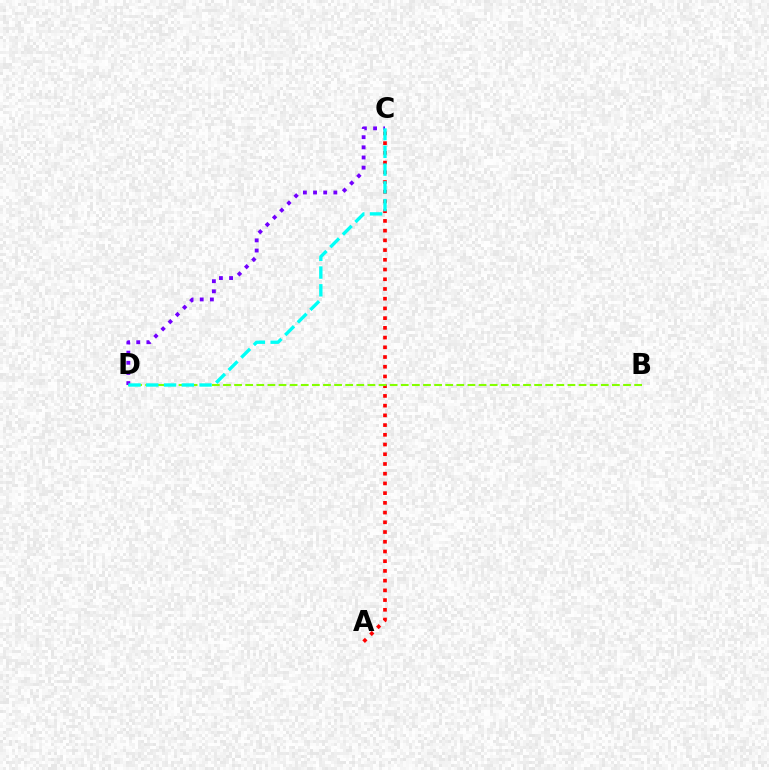{('A', 'C'): [{'color': '#ff0000', 'line_style': 'dotted', 'thickness': 2.64}], ('B', 'D'): [{'color': '#84ff00', 'line_style': 'dashed', 'thickness': 1.51}], ('C', 'D'): [{'color': '#7200ff', 'line_style': 'dotted', 'thickness': 2.76}, {'color': '#00fff6', 'line_style': 'dashed', 'thickness': 2.41}]}